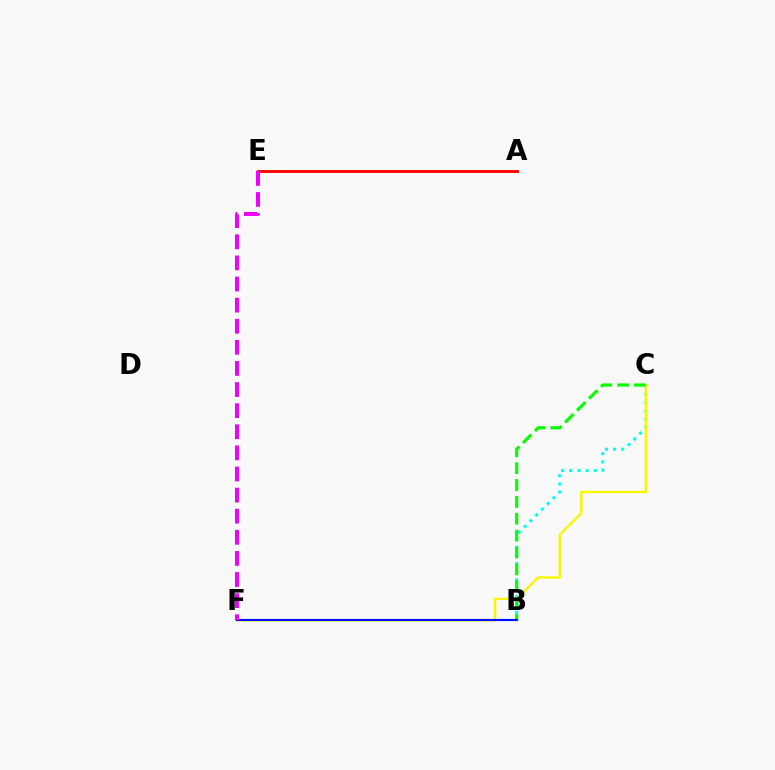{('B', 'C'): [{'color': '#00fff6', 'line_style': 'dotted', 'thickness': 2.21}, {'color': '#08ff00', 'line_style': 'dashed', 'thickness': 2.29}], ('C', 'F'): [{'color': '#fcf500', 'line_style': 'solid', 'thickness': 1.72}], ('B', 'F'): [{'color': '#0010ff', 'line_style': 'solid', 'thickness': 1.55}], ('A', 'E'): [{'color': '#ff0000', 'line_style': 'solid', 'thickness': 2.08}], ('E', 'F'): [{'color': '#ee00ff', 'line_style': 'dashed', 'thickness': 2.87}]}